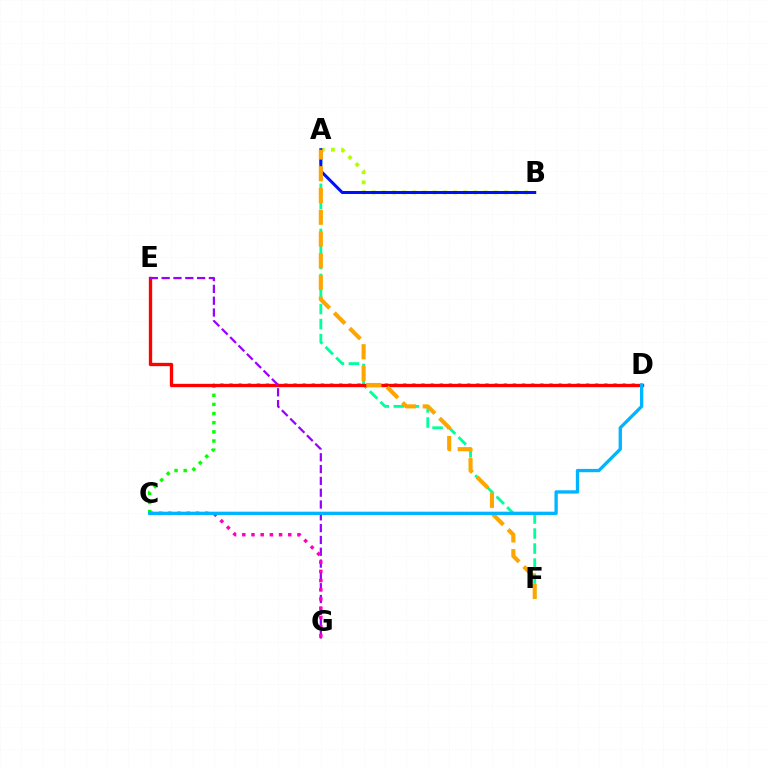{('A', 'F'): [{'color': '#00ff9d', 'line_style': 'dashed', 'thickness': 2.04}, {'color': '#ffa500', 'line_style': 'dashed', 'thickness': 2.95}], ('C', 'D'): [{'color': '#08ff00', 'line_style': 'dotted', 'thickness': 2.48}, {'color': '#00b5ff', 'line_style': 'solid', 'thickness': 2.38}], ('A', 'B'): [{'color': '#b3ff00', 'line_style': 'dotted', 'thickness': 2.76}, {'color': '#0010ff', 'line_style': 'solid', 'thickness': 2.17}], ('D', 'E'): [{'color': '#ff0000', 'line_style': 'solid', 'thickness': 2.4}], ('E', 'G'): [{'color': '#9b00ff', 'line_style': 'dashed', 'thickness': 1.6}], ('C', 'G'): [{'color': '#ff00bd', 'line_style': 'dotted', 'thickness': 2.5}]}